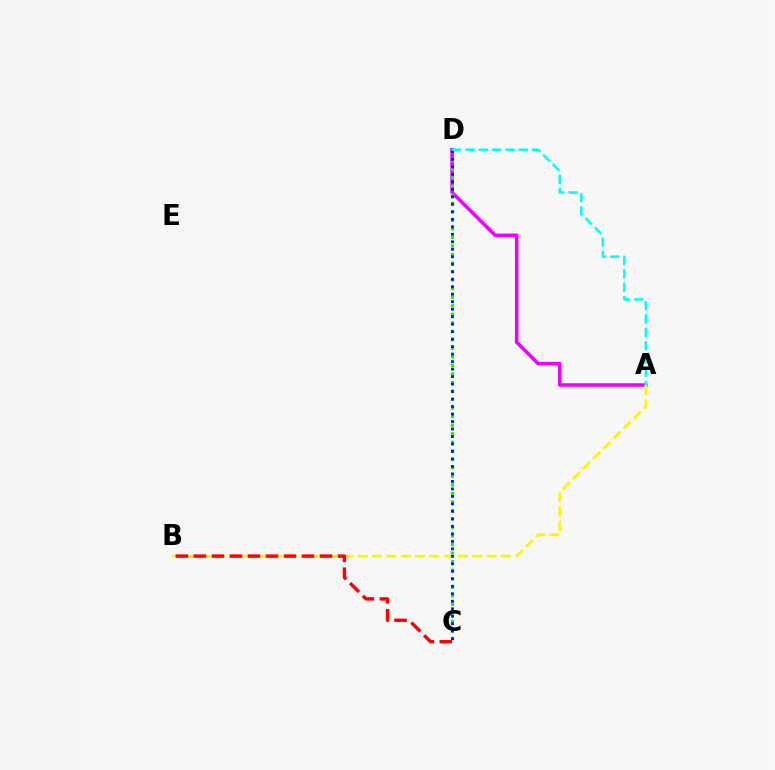{('A', 'D'): [{'color': '#ee00ff', 'line_style': 'solid', 'thickness': 2.53}, {'color': '#00fff6', 'line_style': 'dashed', 'thickness': 1.81}], ('C', 'D'): [{'color': '#08ff00', 'line_style': 'dotted', 'thickness': 2.32}, {'color': '#0010ff', 'line_style': 'dotted', 'thickness': 2.03}], ('A', 'B'): [{'color': '#fcf500', 'line_style': 'dashed', 'thickness': 1.94}], ('B', 'C'): [{'color': '#ff0000', 'line_style': 'dashed', 'thickness': 2.45}]}